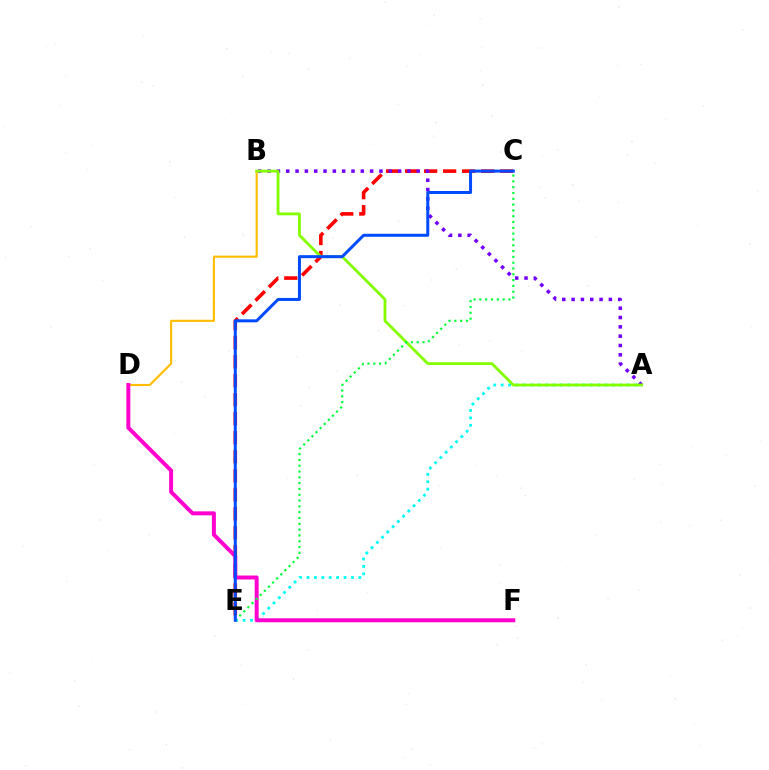{('C', 'E'): [{'color': '#ff0000', 'line_style': 'dashed', 'thickness': 2.58}, {'color': '#00ff39', 'line_style': 'dotted', 'thickness': 1.58}, {'color': '#004bff', 'line_style': 'solid', 'thickness': 2.16}], ('B', 'D'): [{'color': '#ffbd00', 'line_style': 'solid', 'thickness': 1.54}], ('A', 'B'): [{'color': '#7200ff', 'line_style': 'dotted', 'thickness': 2.53}, {'color': '#84ff00', 'line_style': 'solid', 'thickness': 2.03}], ('A', 'E'): [{'color': '#00fff6', 'line_style': 'dotted', 'thickness': 2.02}], ('D', 'F'): [{'color': '#ff00cf', 'line_style': 'solid', 'thickness': 2.85}]}